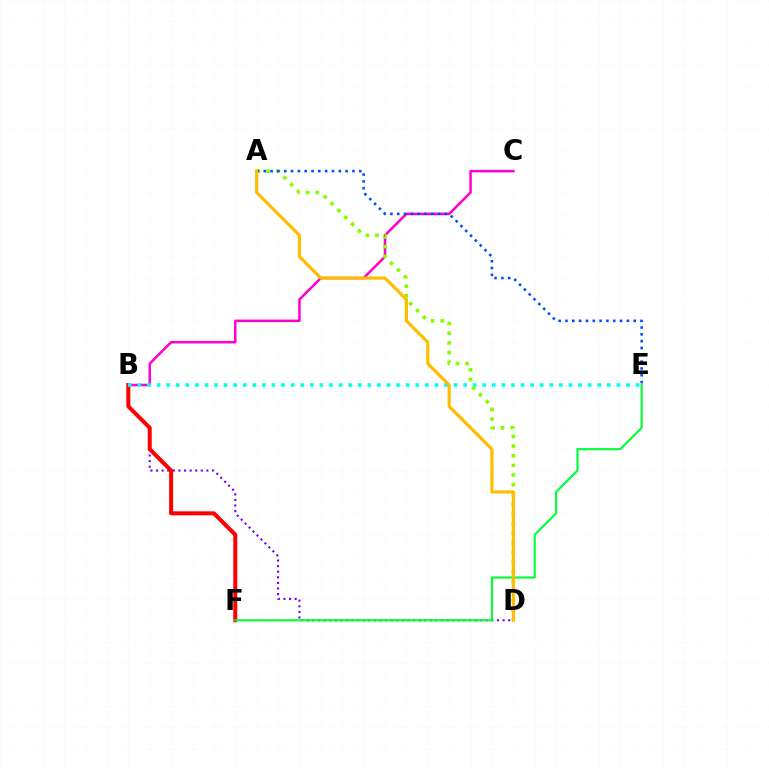{('B', 'C'): [{'color': '#ff00cf', 'line_style': 'solid', 'thickness': 1.81}], ('B', 'D'): [{'color': '#7200ff', 'line_style': 'dotted', 'thickness': 1.52}], ('B', 'F'): [{'color': '#ff0000', 'line_style': 'solid', 'thickness': 2.89}], ('E', 'F'): [{'color': '#00ff39', 'line_style': 'solid', 'thickness': 1.53}], ('B', 'E'): [{'color': '#00fff6', 'line_style': 'dotted', 'thickness': 2.6}], ('A', 'D'): [{'color': '#84ff00', 'line_style': 'dotted', 'thickness': 2.63}, {'color': '#ffbd00', 'line_style': 'solid', 'thickness': 2.28}], ('A', 'E'): [{'color': '#004bff', 'line_style': 'dotted', 'thickness': 1.85}]}